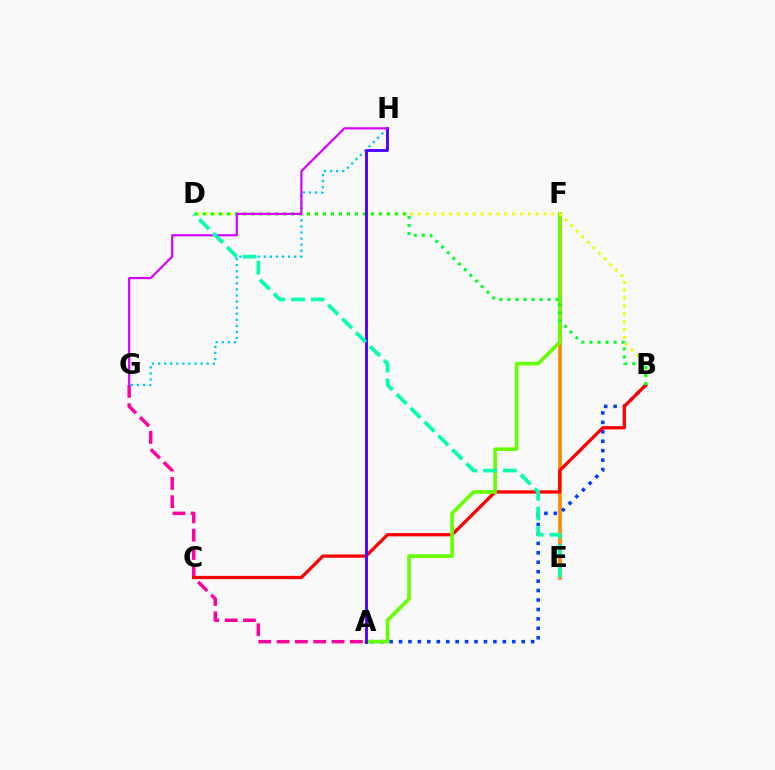{('E', 'F'): [{'color': '#ff8800', 'line_style': 'solid', 'thickness': 2.61}], ('A', 'G'): [{'color': '#ff00a0', 'line_style': 'dashed', 'thickness': 2.49}], ('A', 'B'): [{'color': '#003fff', 'line_style': 'dotted', 'thickness': 2.56}], ('B', 'C'): [{'color': '#ff0000', 'line_style': 'solid', 'thickness': 2.35}], ('A', 'F'): [{'color': '#66ff00', 'line_style': 'solid', 'thickness': 2.6}], ('G', 'H'): [{'color': '#00c7ff', 'line_style': 'dotted', 'thickness': 1.65}, {'color': '#d600ff', 'line_style': 'solid', 'thickness': 1.57}], ('B', 'D'): [{'color': '#eeff00', 'line_style': 'dotted', 'thickness': 2.14}, {'color': '#00ff27', 'line_style': 'dotted', 'thickness': 2.18}], ('A', 'H'): [{'color': '#4f00ff', 'line_style': 'solid', 'thickness': 2.07}], ('D', 'E'): [{'color': '#00ffaf', 'line_style': 'dashed', 'thickness': 2.67}]}